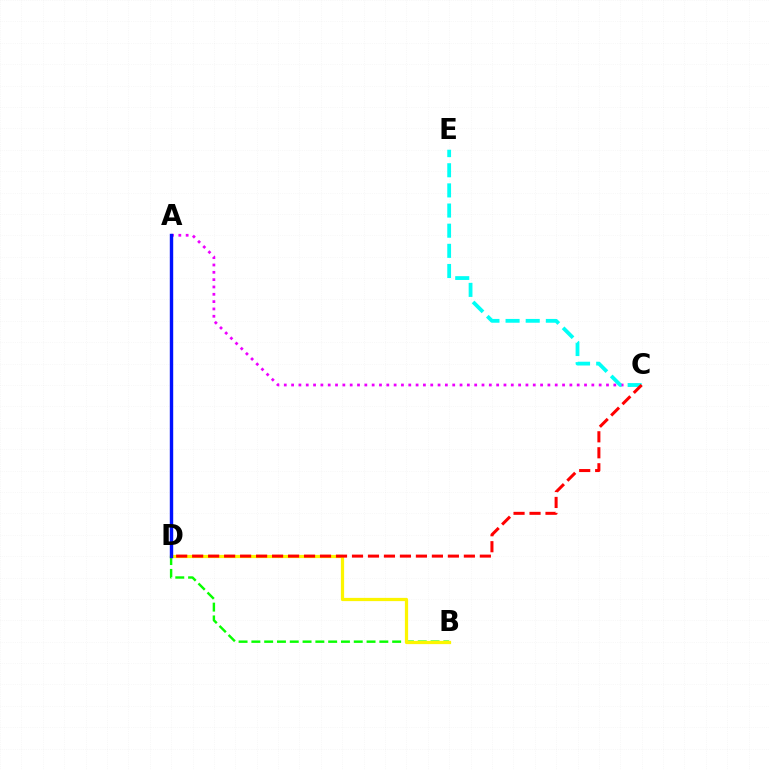{('A', 'C'): [{'color': '#ee00ff', 'line_style': 'dotted', 'thickness': 1.99}], ('C', 'E'): [{'color': '#00fff6', 'line_style': 'dashed', 'thickness': 2.74}], ('B', 'D'): [{'color': '#08ff00', 'line_style': 'dashed', 'thickness': 1.74}, {'color': '#fcf500', 'line_style': 'solid', 'thickness': 2.33}], ('A', 'D'): [{'color': '#0010ff', 'line_style': 'solid', 'thickness': 2.45}], ('C', 'D'): [{'color': '#ff0000', 'line_style': 'dashed', 'thickness': 2.17}]}